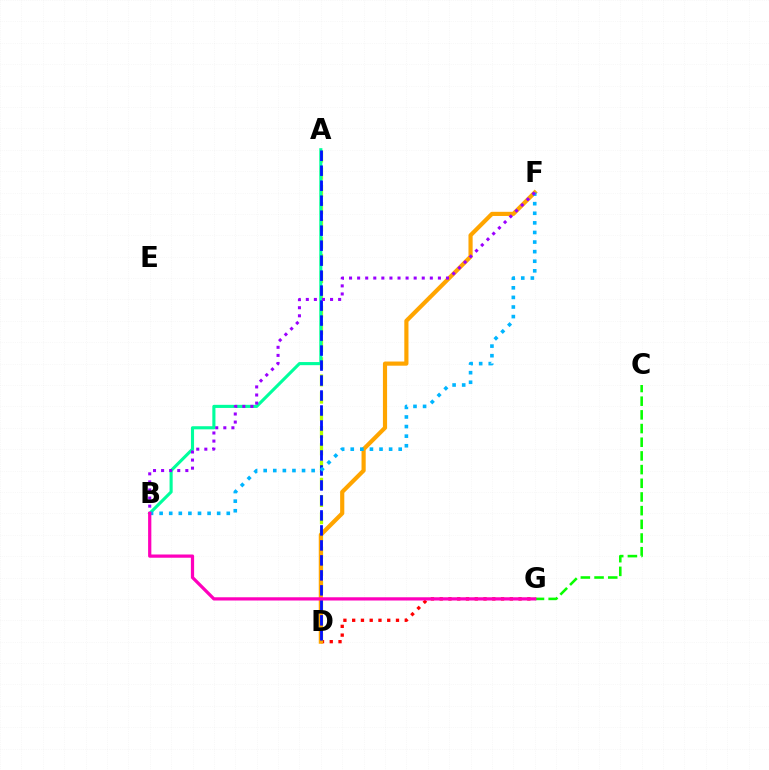{('D', 'G'): [{'color': '#ff0000', 'line_style': 'dotted', 'thickness': 2.38}], ('A', 'D'): [{'color': '#b3ff00', 'line_style': 'dashed', 'thickness': 2.34}, {'color': '#0010ff', 'line_style': 'dashed', 'thickness': 2.04}], ('D', 'F'): [{'color': '#ffa500', 'line_style': 'solid', 'thickness': 3.0}], ('A', 'B'): [{'color': '#00ff9d', 'line_style': 'solid', 'thickness': 2.24}], ('B', 'F'): [{'color': '#00b5ff', 'line_style': 'dotted', 'thickness': 2.61}, {'color': '#9b00ff', 'line_style': 'dotted', 'thickness': 2.19}], ('C', 'G'): [{'color': '#08ff00', 'line_style': 'dashed', 'thickness': 1.86}], ('B', 'G'): [{'color': '#ff00bd', 'line_style': 'solid', 'thickness': 2.33}]}